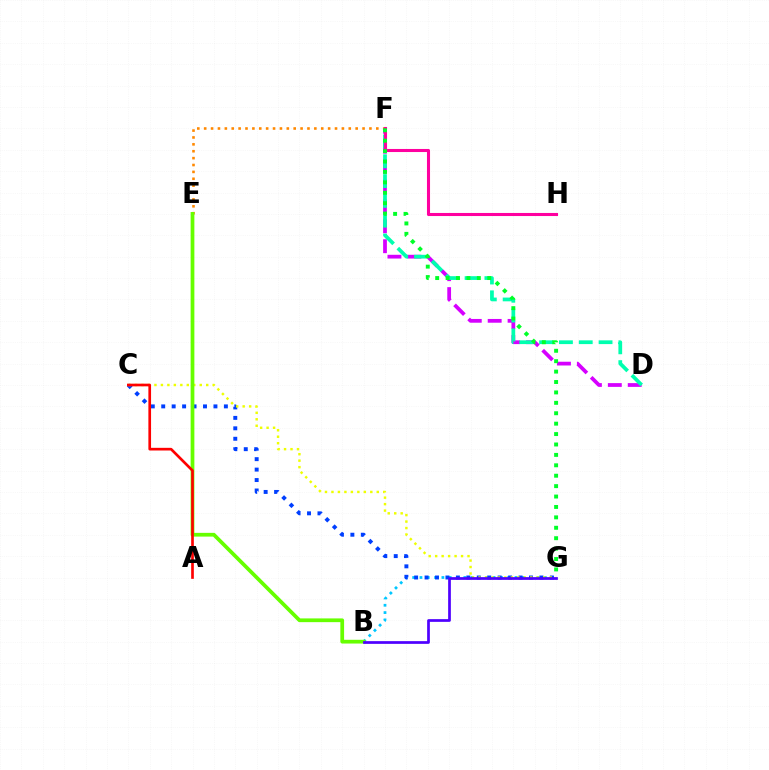{('B', 'G'): [{'color': '#00c7ff', 'line_style': 'dotted', 'thickness': 1.99}, {'color': '#4f00ff', 'line_style': 'solid', 'thickness': 1.96}], ('C', 'G'): [{'color': '#003fff', 'line_style': 'dotted', 'thickness': 2.84}, {'color': '#eeff00', 'line_style': 'dotted', 'thickness': 1.76}], ('E', 'F'): [{'color': '#ff8800', 'line_style': 'dotted', 'thickness': 1.87}], ('D', 'F'): [{'color': '#d600ff', 'line_style': 'dashed', 'thickness': 2.7}, {'color': '#00ffaf', 'line_style': 'dashed', 'thickness': 2.69}], ('B', 'E'): [{'color': '#66ff00', 'line_style': 'solid', 'thickness': 2.7}], ('A', 'C'): [{'color': '#ff0000', 'line_style': 'solid', 'thickness': 1.93}], ('F', 'H'): [{'color': '#ff00a0', 'line_style': 'solid', 'thickness': 2.21}], ('F', 'G'): [{'color': '#00ff27', 'line_style': 'dotted', 'thickness': 2.83}]}